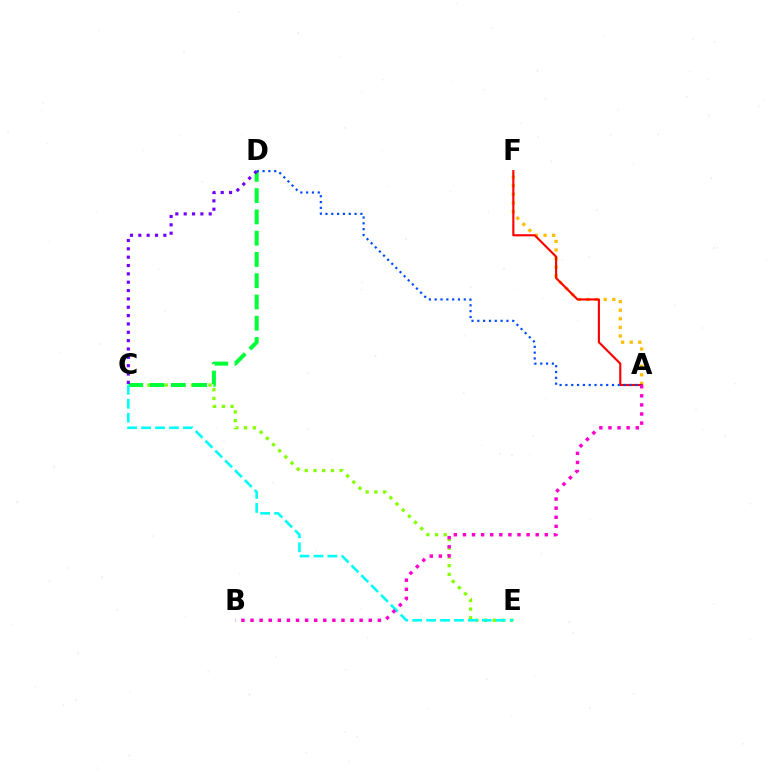{('C', 'E'): [{'color': '#84ff00', 'line_style': 'dotted', 'thickness': 2.37}, {'color': '#00fff6', 'line_style': 'dashed', 'thickness': 1.89}], ('A', 'F'): [{'color': '#ffbd00', 'line_style': 'dotted', 'thickness': 2.34}, {'color': '#ff0000', 'line_style': 'solid', 'thickness': 1.54}], ('C', 'D'): [{'color': '#00ff39', 'line_style': 'dashed', 'thickness': 2.89}, {'color': '#7200ff', 'line_style': 'dotted', 'thickness': 2.27}], ('A', 'D'): [{'color': '#004bff', 'line_style': 'dotted', 'thickness': 1.58}], ('A', 'B'): [{'color': '#ff00cf', 'line_style': 'dotted', 'thickness': 2.47}]}